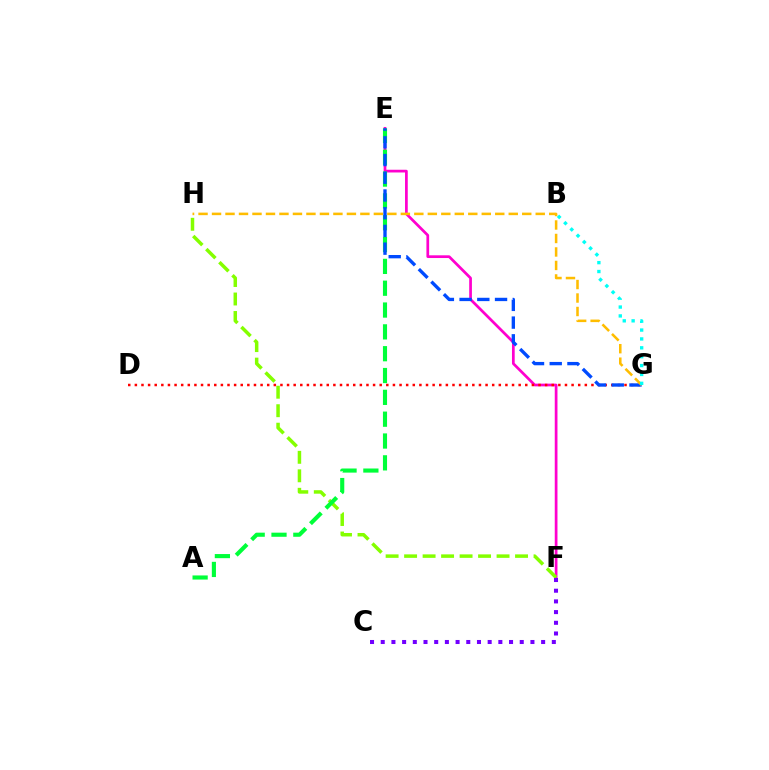{('E', 'F'): [{'color': '#ff00cf', 'line_style': 'solid', 'thickness': 1.96}], ('F', 'H'): [{'color': '#84ff00', 'line_style': 'dashed', 'thickness': 2.51}], ('C', 'F'): [{'color': '#7200ff', 'line_style': 'dotted', 'thickness': 2.91}], ('D', 'G'): [{'color': '#ff0000', 'line_style': 'dotted', 'thickness': 1.8}], ('A', 'E'): [{'color': '#00ff39', 'line_style': 'dashed', 'thickness': 2.97}], ('E', 'G'): [{'color': '#004bff', 'line_style': 'dashed', 'thickness': 2.41}], ('G', 'H'): [{'color': '#ffbd00', 'line_style': 'dashed', 'thickness': 1.83}], ('B', 'G'): [{'color': '#00fff6', 'line_style': 'dotted', 'thickness': 2.41}]}